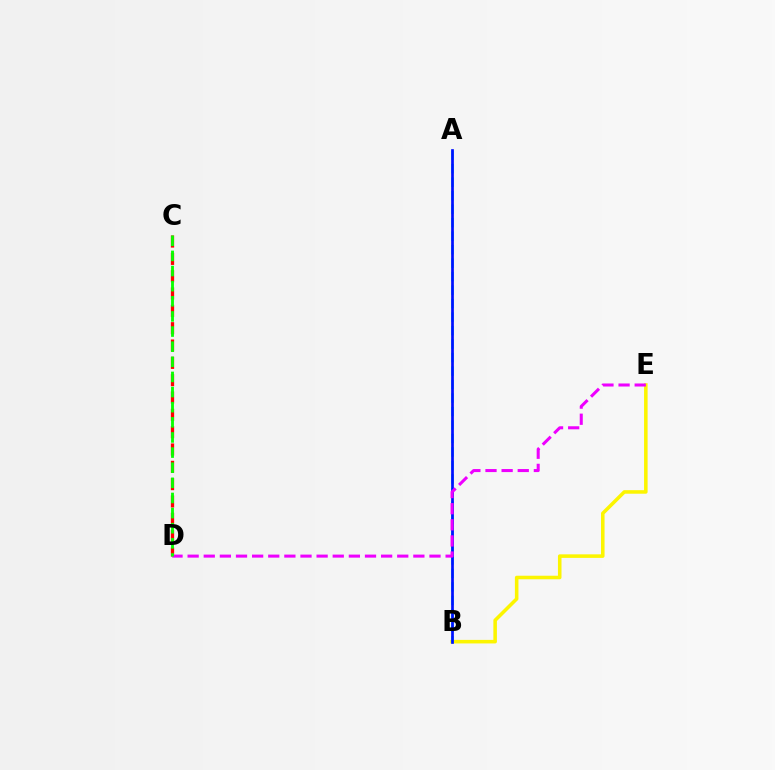{('C', 'D'): [{'color': '#ff0000', 'line_style': 'dashed', 'thickness': 2.35}, {'color': '#08ff00', 'line_style': 'dashed', 'thickness': 2.06}], ('B', 'E'): [{'color': '#fcf500', 'line_style': 'solid', 'thickness': 2.56}], ('A', 'B'): [{'color': '#00fff6', 'line_style': 'dashed', 'thickness': 1.83}, {'color': '#0010ff', 'line_style': 'solid', 'thickness': 1.95}], ('D', 'E'): [{'color': '#ee00ff', 'line_style': 'dashed', 'thickness': 2.19}]}